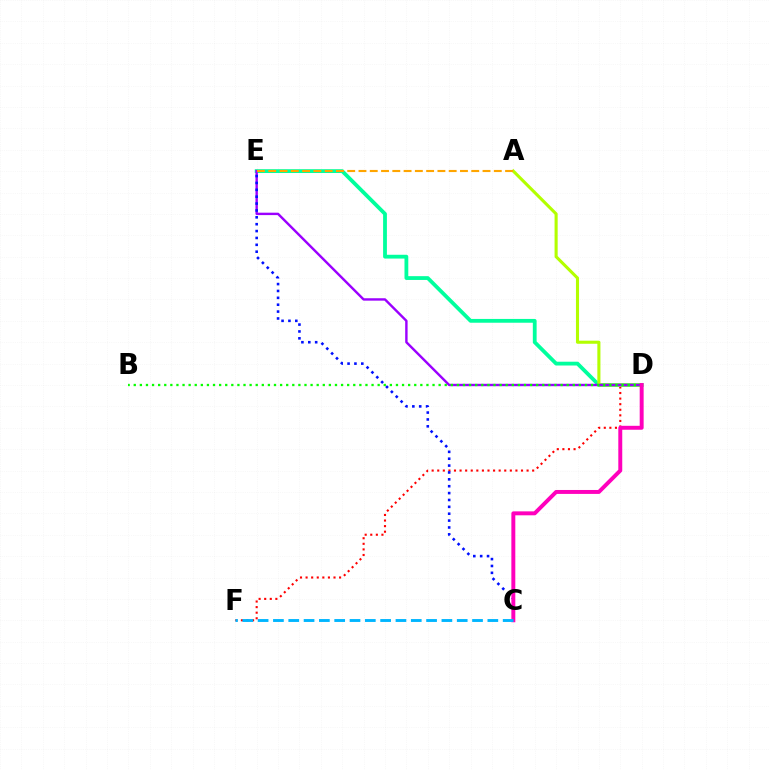{('D', 'F'): [{'color': '#ff0000', 'line_style': 'dotted', 'thickness': 1.52}], ('D', 'E'): [{'color': '#00ff9d', 'line_style': 'solid', 'thickness': 2.73}, {'color': '#9b00ff', 'line_style': 'solid', 'thickness': 1.73}], ('A', 'D'): [{'color': '#b3ff00', 'line_style': 'solid', 'thickness': 2.22}], ('C', 'E'): [{'color': '#0010ff', 'line_style': 'dotted', 'thickness': 1.87}], ('B', 'D'): [{'color': '#08ff00', 'line_style': 'dotted', 'thickness': 1.66}], ('C', 'D'): [{'color': '#ff00bd', 'line_style': 'solid', 'thickness': 2.84}], ('C', 'F'): [{'color': '#00b5ff', 'line_style': 'dashed', 'thickness': 2.08}], ('A', 'E'): [{'color': '#ffa500', 'line_style': 'dashed', 'thickness': 1.53}]}